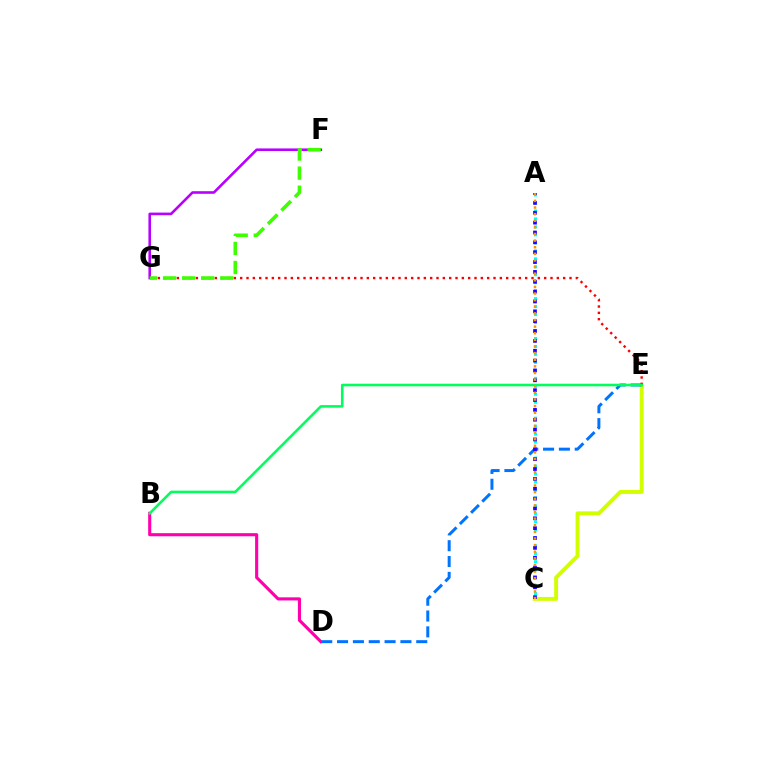{('A', 'C'): [{'color': '#00fff6', 'line_style': 'dotted', 'thickness': 2.17}, {'color': '#2500ff', 'line_style': 'dotted', 'thickness': 2.68}, {'color': '#ff9400', 'line_style': 'dotted', 'thickness': 1.8}], ('C', 'E'): [{'color': '#d1ff00', 'line_style': 'solid', 'thickness': 2.81}], ('B', 'D'): [{'color': '#ff00ac', 'line_style': 'solid', 'thickness': 2.24}], ('E', 'G'): [{'color': '#ff0000', 'line_style': 'dotted', 'thickness': 1.72}], ('D', 'E'): [{'color': '#0074ff', 'line_style': 'dashed', 'thickness': 2.15}], ('B', 'E'): [{'color': '#00ff5c', 'line_style': 'solid', 'thickness': 1.85}], ('F', 'G'): [{'color': '#b900ff', 'line_style': 'solid', 'thickness': 1.88}, {'color': '#3dff00', 'line_style': 'dashed', 'thickness': 2.59}]}